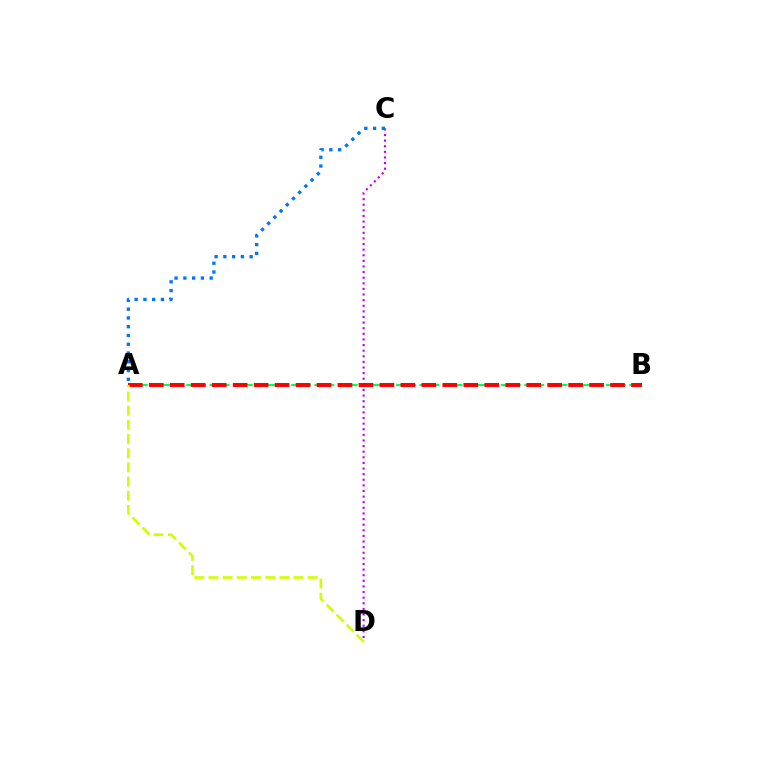{('A', 'B'): [{'color': '#00ff5c', 'line_style': 'dashed', 'thickness': 1.58}, {'color': '#ff0000', 'line_style': 'dashed', 'thickness': 2.85}], ('C', 'D'): [{'color': '#b900ff', 'line_style': 'dotted', 'thickness': 1.53}], ('A', 'C'): [{'color': '#0074ff', 'line_style': 'dotted', 'thickness': 2.38}], ('A', 'D'): [{'color': '#d1ff00', 'line_style': 'dashed', 'thickness': 1.93}]}